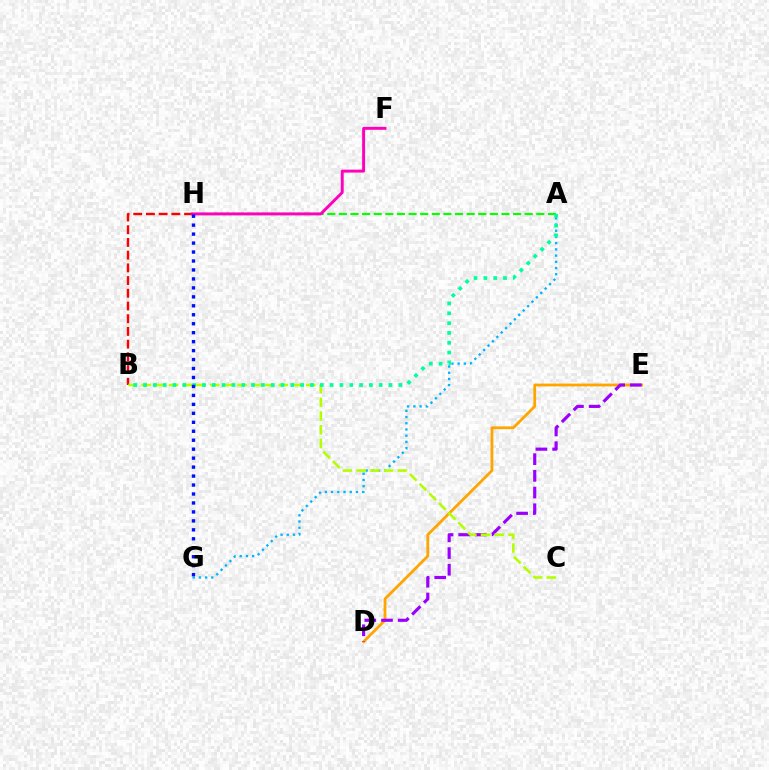{('A', 'G'): [{'color': '#00b5ff', 'line_style': 'dotted', 'thickness': 1.69}], ('B', 'H'): [{'color': '#ff0000', 'line_style': 'dashed', 'thickness': 1.73}], ('A', 'H'): [{'color': '#08ff00', 'line_style': 'dashed', 'thickness': 1.58}], ('D', 'E'): [{'color': '#ffa500', 'line_style': 'solid', 'thickness': 2.01}, {'color': '#9b00ff', 'line_style': 'dashed', 'thickness': 2.27}], ('B', 'C'): [{'color': '#b3ff00', 'line_style': 'dashed', 'thickness': 1.86}], ('A', 'B'): [{'color': '#00ff9d', 'line_style': 'dotted', 'thickness': 2.67}], ('F', 'H'): [{'color': '#ff00bd', 'line_style': 'solid', 'thickness': 2.12}], ('G', 'H'): [{'color': '#0010ff', 'line_style': 'dotted', 'thickness': 2.43}]}